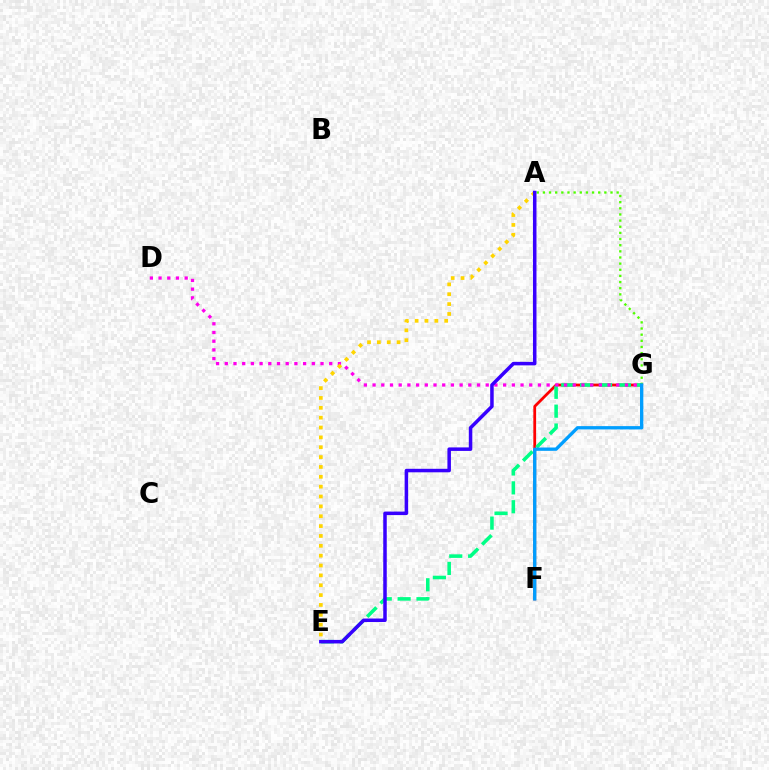{('F', 'G'): [{'color': '#ff0000', 'line_style': 'solid', 'thickness': 2.0}, {'color': '#009eff', 'line_style': 'solid', 'thickness': 2.39}], ('E', 'G'): [{'color': '#00ff86', 'line_style': 'dashed', 'thickness': 2.57}], ('D', 'G'): [{'color': '#ff00ed', 'line_style': 'dotted', 'thickness': 2.36}], ('A', 'G'): [{'color': '#4fff00', 'line_style': 'dotted', 'thickness': 1.67}], ('A', 'E'): [{'color': '#ffd500', 'line_style': 'dotted', 'thickness': 2.68}, {'color': '#3700ff', 'line_style': 'solid', 'thickness': 2.53}]}